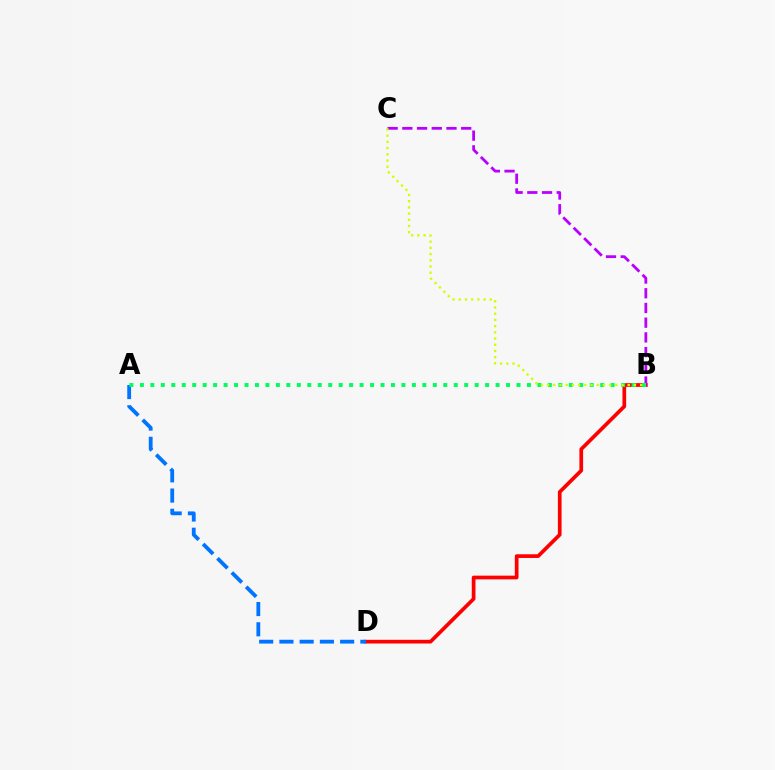{('B', 'D'): [{'color': '#ff0000', 'line_style': 'solid', 'thickness': 2.67}], ('B', 'C'): [{'color': '#b900ff', 'line_style': 'dashed', 'thickness': 2.0}, {'color': '#d1ff00', 'line_style': 'dotted', 'thickness': 1.69}], ('A', 'D'): [{'color': '#0074ff', 'line_style': 'dashed', 'thickness': 2.75}], ('A', 'B'): [{'color': '#00ff5c', 'line_style': 'dotted', 'thickness': 2.84}]}